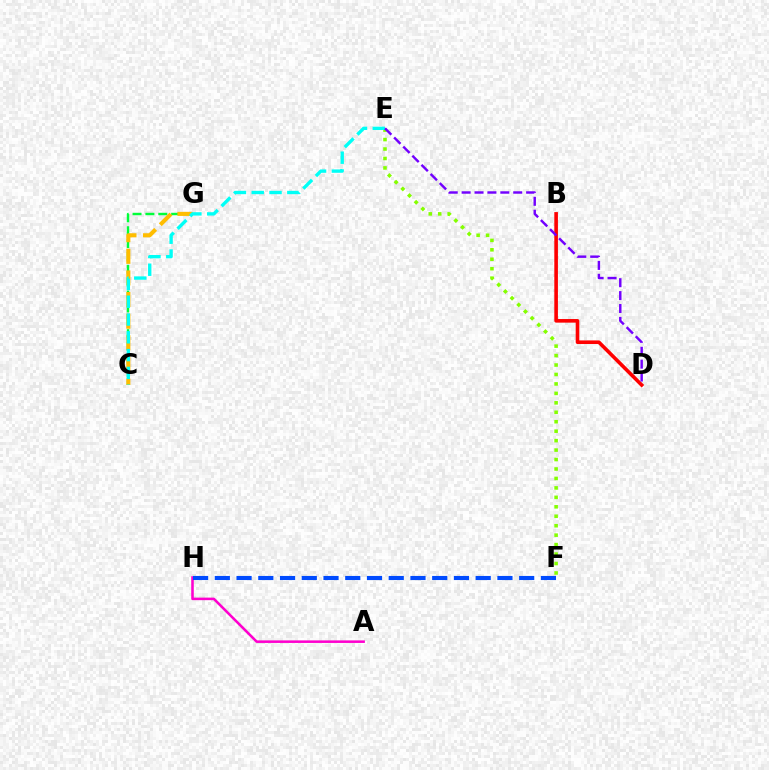{('C', 'G'): [{'color': '#00ff39', 'line_style': 'dashed', 'thickness': 1.75}, {'color': '#ffbd00', 'line_style': 'dashed', 'thickness': 2.94}], ('E', 'F'): [{'color': '#84ff00', 'line_style': 'dotted', 'thickness': 2.57}], ('B', 'D'): [{'color': '#ff0000', 'line_style': 'solid', 'thickness': 2.6}], ('A', 'H'): [{'color': '#ff00cf', 'line_style': 'solid', 'thickness': 1.84}], ('C', 'E'): [{'color': '#00fff6', 'line_style': 'dashed', 'thickness': 2.42}], ('D', 'E'): [{'color': '#7200ff', 'line_style': 'dashed', 'thickness': 1.75}], ('F', 'H'): [{'color': '#004bff', 'line_style': 'dashed', 'thickness': 2.95}]}